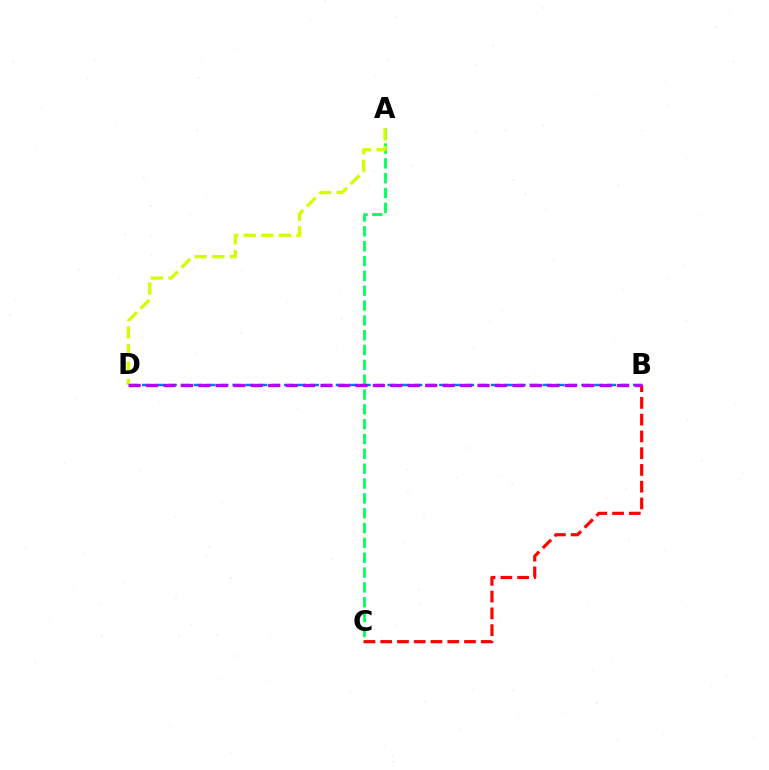{('B', 'D'): [{'color': '#0074ff', 'line_style': 'dashed', 'thickness': 1.76}, {'color': '#b900ff', 'line_style': 'dashed', 'thickness': 2.37}], ('A', 'C'): [{'color': '#00ff5c', 'line_style': 'dashed', 'thickness': 2.02}], ('B', 'C'): [{'color': '#ff0000', 'line_style': 'dashed', 'thickness': 2.28}], ('A', 'D'): [{'color': '#d1ff00', 'line_style': 'dashed', 'thickness': 2.39}]}